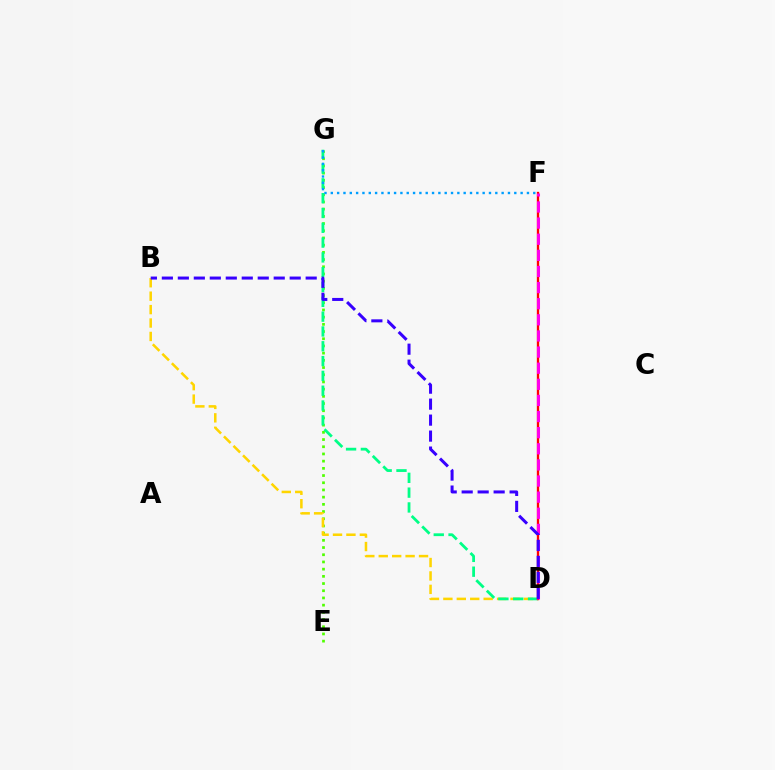{('E', 'G'): [{'color': '#4fff00', 'line_style': 'dotted', 'thickness': 1.96}], ('B', 'D'): [{'color': '#ffd500', 'line_style': 'dashed', 'thickness': 1.82}, {'color': '#3700ff', 'line_style': 'dashed', 'thickness': 2.17}], ('D', 'G'): [{'color': '#00ff86', 'line_style': 'dashed', 'thickness': 2.01}], ('D', 'F'): [{'color': '#ff0000', 'line_style': 'solid', 'thickness': 1.68}, {'color': '#ff00ed', 'line_style': 'dashed', 'thickness': 2.19}], ('F', 'G'): [{'color': '#009eff', 'line_style': 'dotted', 'thickness': 1.72}]}